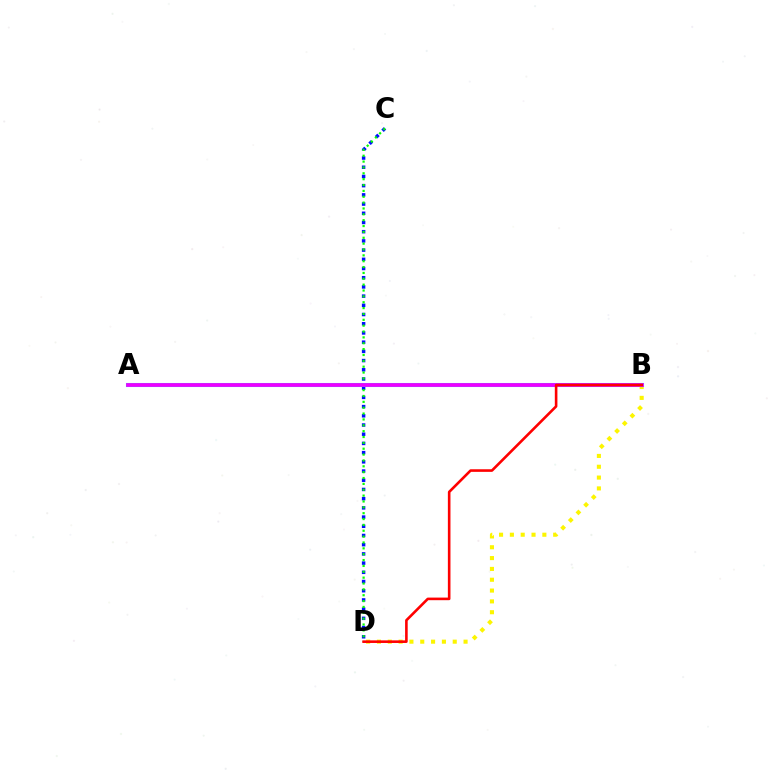{('C', 'D'): [{'color': '#0010ff', 'line_style': 'dotted', 'thickness': 2.5}, {'color': '#08ff00', 'line_style': 'dotted', 'thickness': 1.59}], ('B', 'D'): [{'color': '#fcf500', 'line_style': 'dotted', 'thickness': 2.94}, {'color': '#ff0000', 'line_style': 'solid', 'thickness': 1.88}], ('A', 'B'): [{'color': '#00fff6', 'line_style': 'solid', 'thickness': 2.93}, {'color': '#ee00ff', 'line_style': 'solid', 'thickness': 2.7}]}